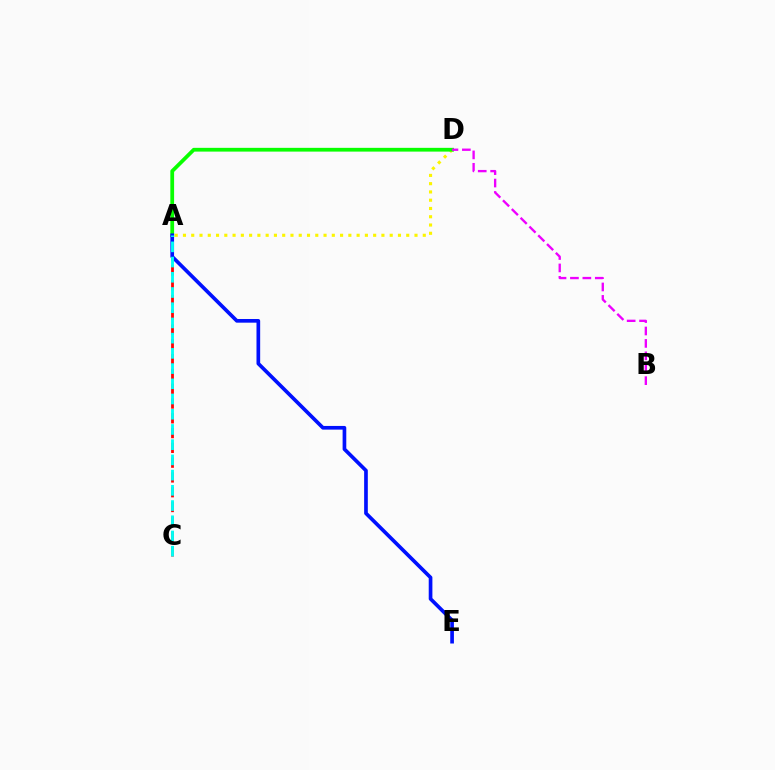{('A', 'D'): [{'color': '#fcf500', 'line_style': 'dotted', 'thickness': 2.25}, {'color': '#08ff00', 'line_style': 'solid', 'thickness': 2.71}], ('A', 'C'): [{'color': '#ff0000', 'line_style': 'dashed', 'thickness': 2.01}, {'color': '#00fff6', 'line_style': 'dashed', 'thickness': 2.07}], ('B', 'D'): [{'color': '#ee00ff', 'line_style': 'dashed', 'thickness': 1.69}], ('A', 'E'): [{'color': '#0010ff', 'line_style': 'solid', 'thickness': 2.64}]}